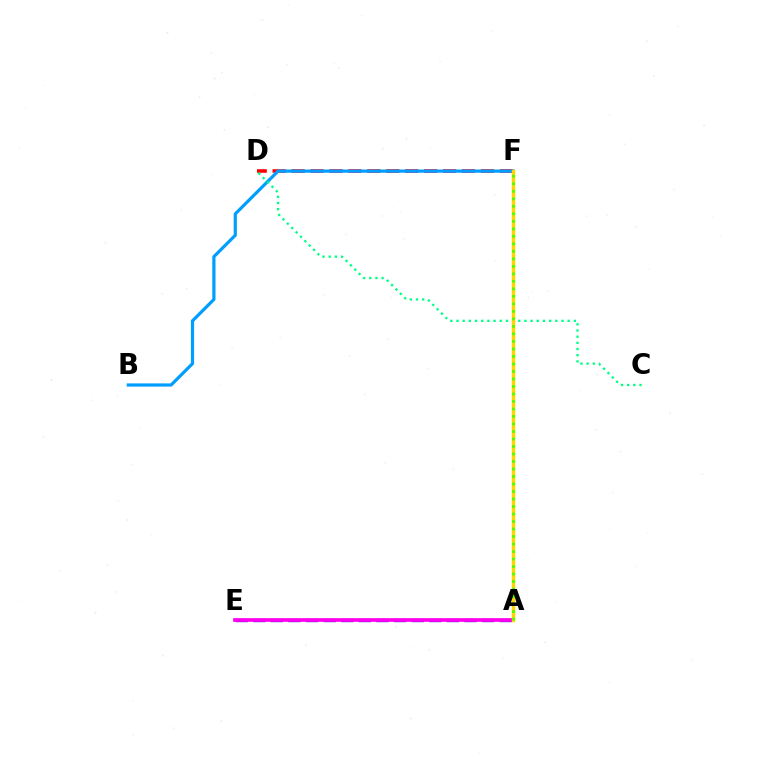{('D', 'F'): [{'color': '#ff0000', 'line_style': 'dashed', 'thickness': 2.57}], ('B', 'F'): [{'color': '#009eff', 'line_style': 'solid', 'thickness': 2.31}], ('A', 'E'): [{'color': '#3700ff', 'line_style': 'dashed', 'thickness': 2.39}, {'color': '#ff00ed', 'line_style': 'solid', 'thickness': 2.66}], ('C', 'D'): [{'color': '#00ff86', 'line_style': 'dotted', 'thickness': 1.68}], ('A', 'F'): [{'color': '#ffd500', 'line_style': 'solid', 'thickness': 2.47}, {'color': '#4fff00', 'line_style': 'dotted', 'thickness': 2.04}]}